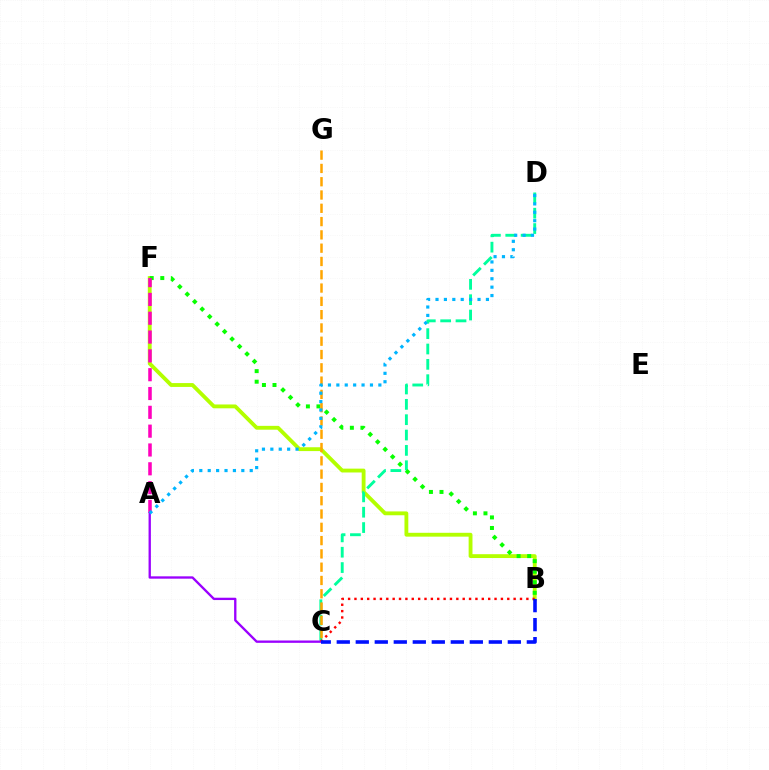{('B', 'F'): [{'color': '#b3ff00', 'line_style': 'solid', 'thickness': 2.77}, {'color': '#08ff00', 'line_style': 'dotted', 'thickness': 2.87}], ('C', 'D'): [{'color': '#00ff9d', 'line_style': 'dashed', 'thickness': 2.08}], ('C', 'G'): [{'color': '#ffa500', 'line_style': 'dashed', 'thickness': 1.81}], ('A', 'F'): [{'color': '#ff00bd', 'line_style': 'dashed', 'thickness': 2.56}], ('A', 'C'): [{'color': '#9b00ff', 'line_style': 'solid', 'thickness': 1.68}], ('B', 'C'): [{'color': '#ff0000', 'line_style': 'dotted', 'thickness': 1.73}, {'color': '#0010ff', 'line_style': 'dashed', 'thickness': 2.58}], ('A', 'D'): [{'color': '#00b5ff', 'line_style': 'dotted', 'thickness': 2.28}]}